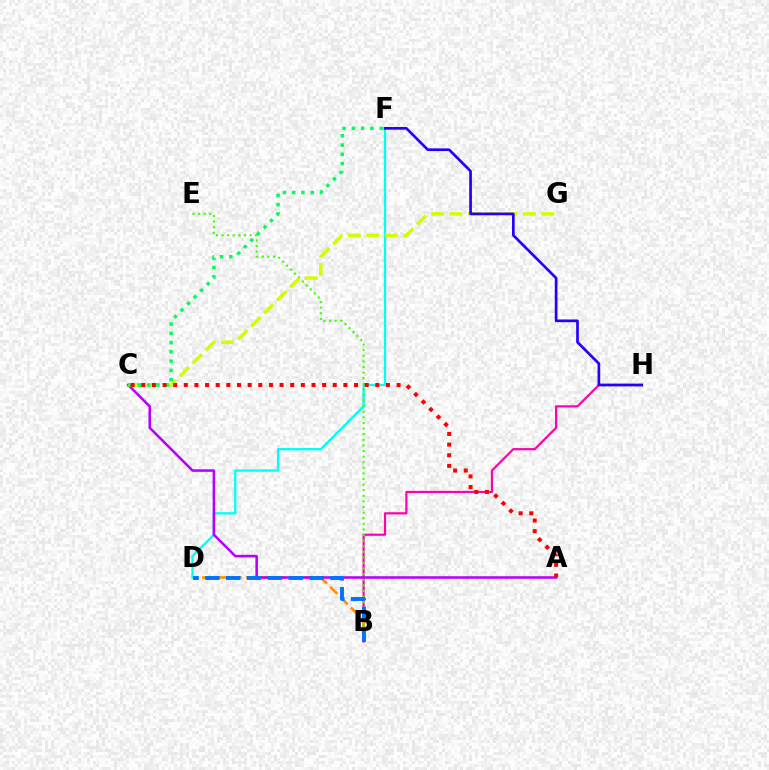{('B', 'H'): [{'color': '#ff00ac', 'line_style': 'solid', 'thickness': 1.57}], ('B', 'D'): [{'color': '#ff9400', 'line_style': 'dashed', 'thickness': 1.99}, {'color': '#0074ff', 'line_style': 'dashed', 'thickness': 2.83}], ('D', 'F'): [{'color': '#00fff6', 'line_style': 'solid', 'thickness': 1.66}], ('A', 'C'): [{'color': '#b900ff', 'line_style': 'solid', 'thickness': 1.84}, {'color': '#ff0000', 'line_style': 'dotted', 'thickness': 2.89}], ('B', 'E'): [{'color': '#3dff00', 'line_style': 'dotted', 'thickness': 1.52}], ('C', 'G'): [{'color': '#d1ff00', 'line_style': 'dashed', 'thickness': 2.5}], ('F', 'H'): [{'color': '#2500ff', 'line_style': 'solid', 'thickness': 1.94}], ('C', 'F'): [{'color': '#00ff5c', 'line_style': 'dotted', 'thickness': 2.52}]}